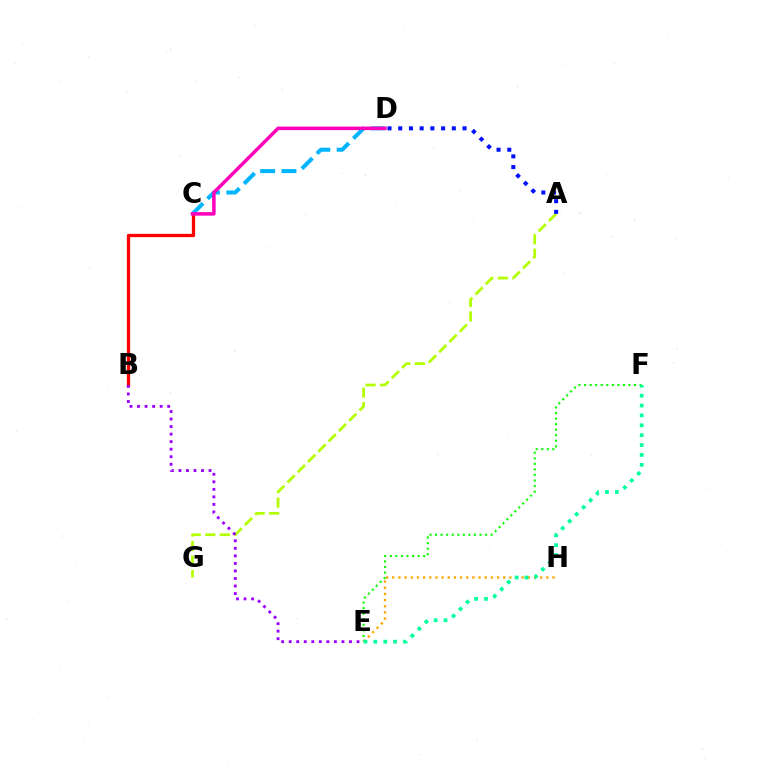{('A', 'G'): [{'color': '#b3ff00', 'line_style': 'dashed', 'thickness': 1.98}], ('E', 'F'): [{'color': '#08ff00', 'line_style': 'dotted', 'thickness': 1.51}, {'color': '#00ff9d', 'line_style': 'dotted', 'thickness': 2.68}], ('B', 'C'): [{'color': '#ff0000', 'line_style': 'solid', 'thickness': 2.36}], ('A', 'D'): [{'color': '#0010ff', 'line_style': 'dotted', 'thickness': 2.91}], ('C', 'D'): [{'color': '#00b5ff', 'line_style': 'dashed', 'thickness': 2.9}, {'color': '#ff00bd', 'line_style': 'solid', 'thickness': 2.53}], ('E', 'H'): [{'color': '#ffa500', 'line_style': 'dotted', 'thickness': 1.67}], ('B', 'E'): [{'color': '#9b00ff', 'line_style': 'dotted', 'thickness': 2.05}]}